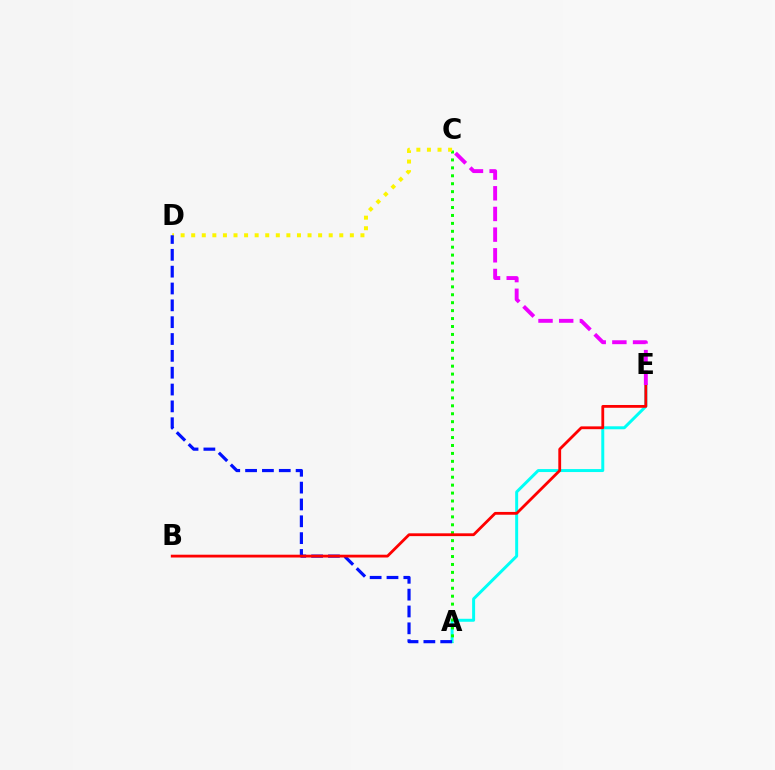{('A', 'E'): [{'color': '#00fff6', 'line_style': 'solid', 'thickness': 2.14}], ('A', 'C'): [{'color': '#08ff00', 'line_style': 'dotted', 'thickness': 2.16}], ('C', 'D'): [{'color': '#fcf500', 'line_style': 'dotted', 'thickness': 2.87}], ('A', 'D'): [{'color': '#0010ff', 'line_style': 'dashed', 'thickness': 2.29}], ('B', 'E'): [{'color': '#ff0000', 'line_style': 'solid', 'thickness': 2.02}], ('C', 'E'): [{'color': '#ee00ff', 'line_style': 'dashed', 'thickness': 2.81}]}